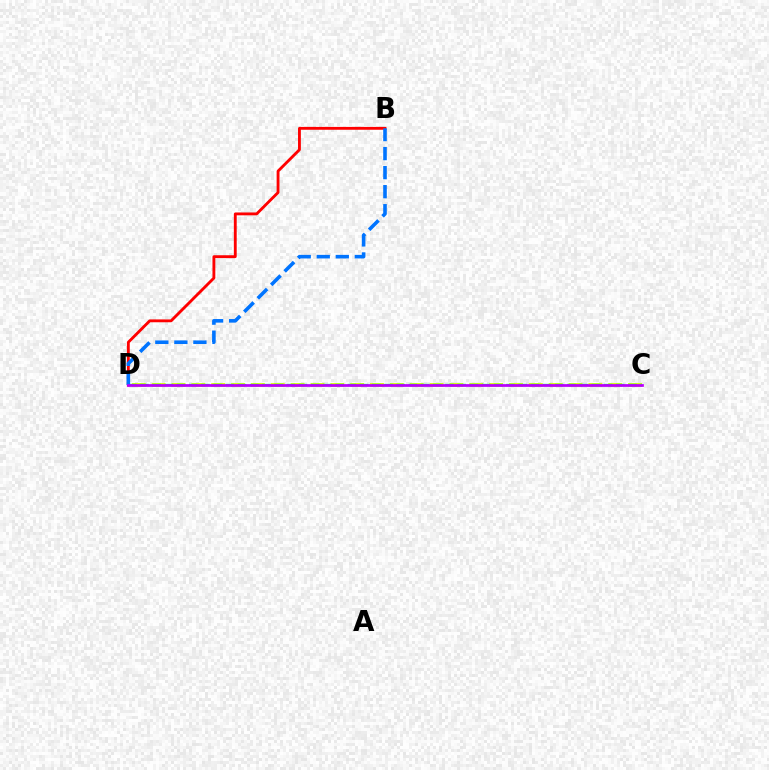{('C', 'D'): [{'color': '#d1ff00', 'line_style': 'dashed', 'thickness': 2.7}, {'color': '#00ff5c', 'line_style': 'dashed', 'thickness': 1.66}, {'color': '#b900ff', 'line_style': 'solid', 'thickness': 1.97}], ('B', 'D'): [{'color': '#ff0000', 'line_style': 'solid', 'thickness': 2.05}, {'color': '#0074ff', 'line_style': 'dashed', 'thickness': 2.59}]}